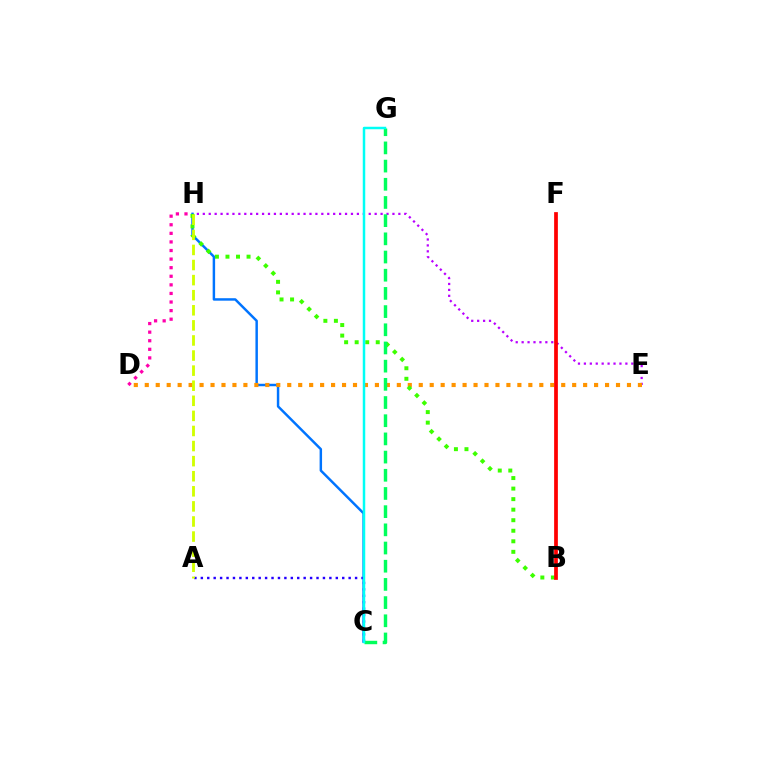{('E', 'H'): [{'color': '#b900ff', 'line_style': 'dotted', 'thickness': 1.61}], ('D', 'H'): [{'color': '#ff00ac', 'line_style': 'dotted', 'thickness': 2.33}], ('C', 'H'): [{'color': '#0074ff', 'line_style': 'solid', 'thickness': 1.78}], ('D', 'E'): [{'color': '#ff9400', 'line_style': 'dotted', 'thickness': 2.98}], ('B', 'H'): [{'color': '#3dff00', 'line_style': 'dotted', 'thickness': 2.86}], ('A', 'C'): [{'color': '#2500ff', 'line_style': 'dotted', 'thickness': 1.75}], ('C', 'G'): [{'color': '#00ff5c', 'line_style': 'dashed', 'thickness': 2.47}, {'color': '#00fff6', 'line_style': 'solid', 'thickness': 1.79}], ('B', 'F'): [{'color': '#ff0000', 'line_style': 'solid', 'thickness': 2.69}], ('A', 'H'): [{'color': '#d1ff00', 'line_style': 'dashed', 'thickness': 2.05}]}